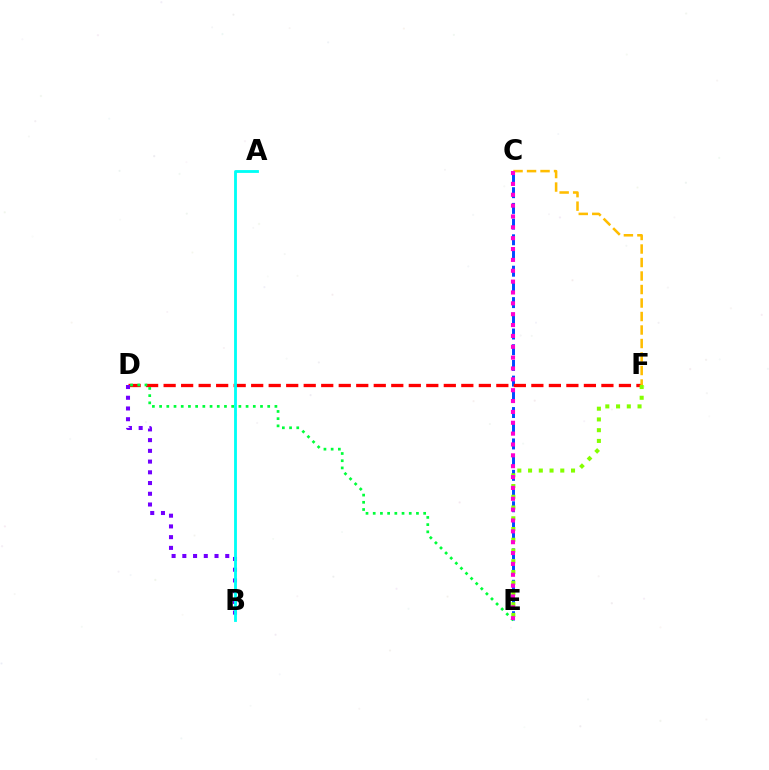{('C', 'E'): [{'color': '#004bff', 'line_style': 'dashed', 'thickness': 2.13}, {'color': '#ff00cf', 'line_style': 'dotted', 'thickness': 2.95}], ('D', 'F'): [{'color': '#ff0000', 'line_style': 'dashed', 'thickness': 2.38}], ('B', 'D'): [{'color': '#7200ff', 'line_style': 'dotted', 'thickness': 2.92}], ('D', 'E'): [{'color': '#00ff39', 'line_style': 'dotted', 'thickness': 1.96}], ('A', 'B'): [{'color': '#00fff6', 'line_style': 'solid', 'thickness': 2.04}], ('C', 'F'): [{'color': '#ffbd00', 'line_style': 'dashed', 'thickness': 1.83}], ('E', 'F'): [{'color': '#84ff00', 'line_style': 'dotted', 'thickness': 2.92}]}